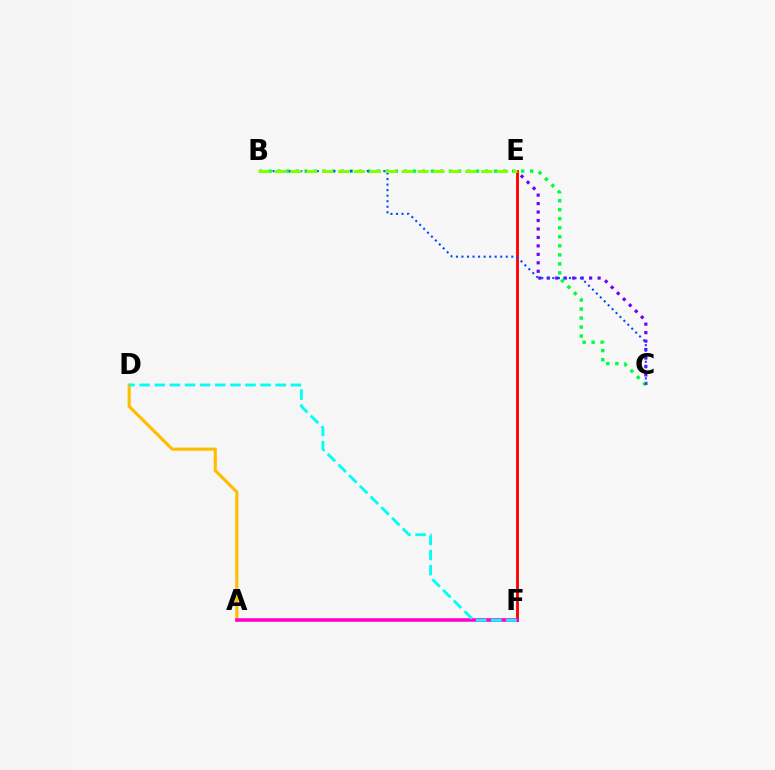{('C', 'E'): [{'color': '#7200ff', 'line_style': 'dotted', 'thickness': 2.3}], ('E', 'F'): [{'color': '#ff0000', 'line_style': 'solid', 'thickness': 2.05}], ('A', 'D'): [{'color': '#ffbd00', 'line_style': 'solid', 'thickness': 2.25}], ('B', 'C'): [{'color': '#00ff39', 'line_style': 'dotted', 'thickness': 2.45}, {'color': '#004bff', 'line_style': 'dotted', 'thickness': 1.51}], ('B', 'E'): [{'color': '#84ff00', 'line_style': 'dashed', 'thickness': 2.16}], ('A', 'F'): [{'color': '#ff00cf', 'line_style': 'solid', 'thickness': 2.57}], ('D', 'F'): [{'color': '#00fff6', 'line_style': 'dashed', 'thickness': 2.05}]}